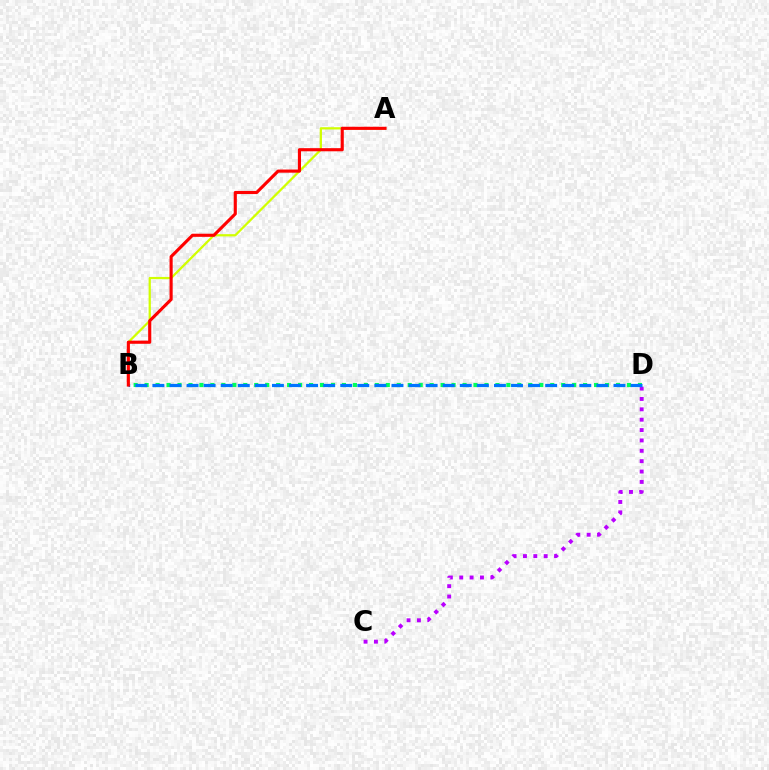{('C', 'D'): [{'color': '#b900ff', 'line_style': 'dotted', 'thickness': 2.82}], ('B', 'D'): [{'color': '#00ff5c', 'line_style': 'dotted', 'thickness': 2.98}, {'color': '#0074ff', 'line_style': 'dashed', 'thickness': 2.32}], ('A', 'B'): [{'color': '#d1ff00', 'line_style': 'solid', 'thickness': 1.62}, {'color': '#ff0000', 'line_style': 'solid', 'thickness': 2.25}]}